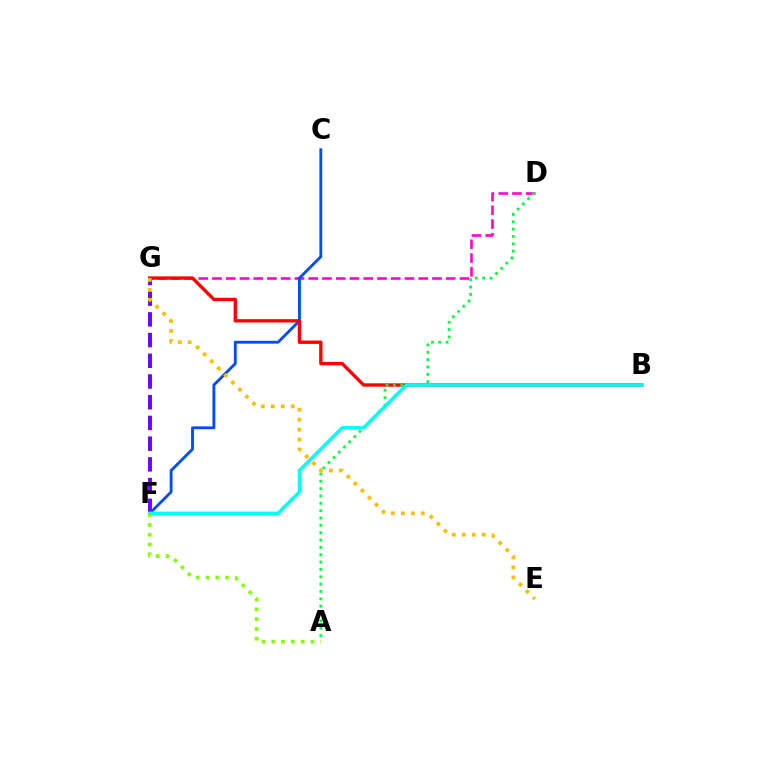{('F', 'G'): [{'color': '#7200ff', 'line_style': 'dashed', 'thickness': 2.81}], ('D', 'G'): [{'color': '#ff00cf', 'line_style': 'dashed', 'thickness': 1.87}], ('C', 'F'): [{'color': '#004bff', 'line_style': 'solid', 'thickness': 2.04}], ('B', 'G'): [{'color': '#ff0000', 'line_style': 'solid', 'thickness': 2.41}], ('A', 'D'): [{'color': '#00ff39', 'line_style': 'dotted', 'thickness': 2.0}], ('B', 'F'): [{'color': '#00fff6', 'line_style': 'solid', 'thickness': 2.48}], ('A', 'F'): [{'color': '#84ff00', 'line_style': 'dotted', 'thickness': 2.66}], ('E', 'G'): [{'color': '#ffbd00', 'line_style': 'dotted', 'thickness': 2.71}]}